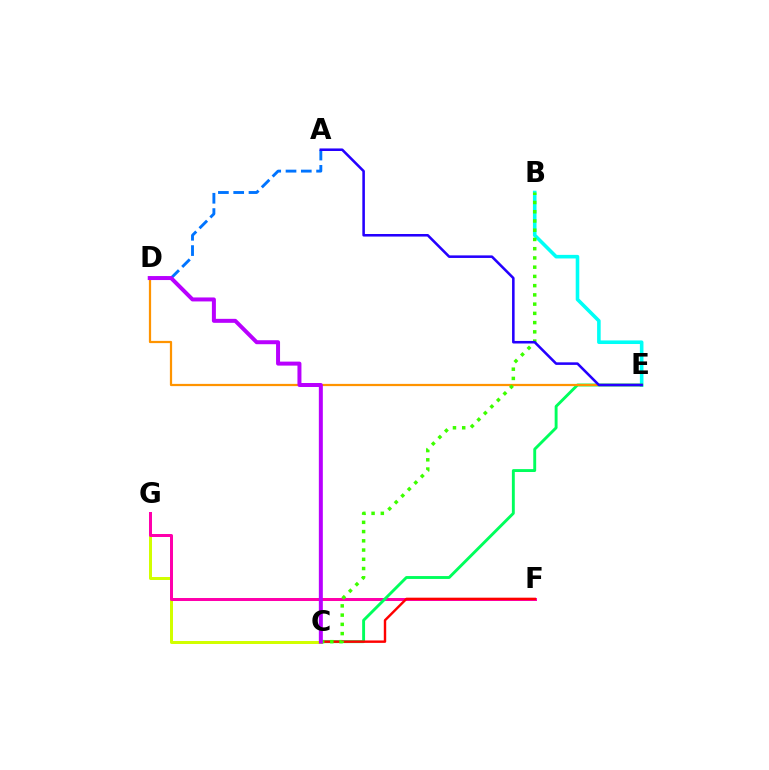{('C', 'G'): [{'color': '#d1ff00', 'line_style': 'solid', 'thickness': 2.16}], ('F', 'G'): [{'color': '#ff00ac', 'line_style': 'solid', 'thickness': 2.15}], ('B', 'E'): [{'color': '#00fff6', 'line_style': 'solid', 'thickness': 2.58}], ('C', 'E'): [{'color': '#00ff5c', 'line_style': 'solid', 'thickness': 2.08}], ('D', 'E'): [{'color': '#ff9400', 'line_style': 'solid', 'thickness': 1.6}], ('A', 'D'): [{'color': '#0074ff', 'line_style': 'dashed', 'thickness': 2.08}], ('C', 'F'): [{'color': '#ff0000', 'line_style': 'solid', 'thickness': 1.74}], ('B', 'C'): [{'color': '#3dff00', 'line_style': 'dotted', 'thickness': 2.51}], ('C', 'D'): [{'color': '#b900ff', 'line_style': 'solid', 'thickness': 2.87}], ('A', 'E'): [{'color': '#2500ff', 'line_style': 'solid', 'thickness': 1.84}]}